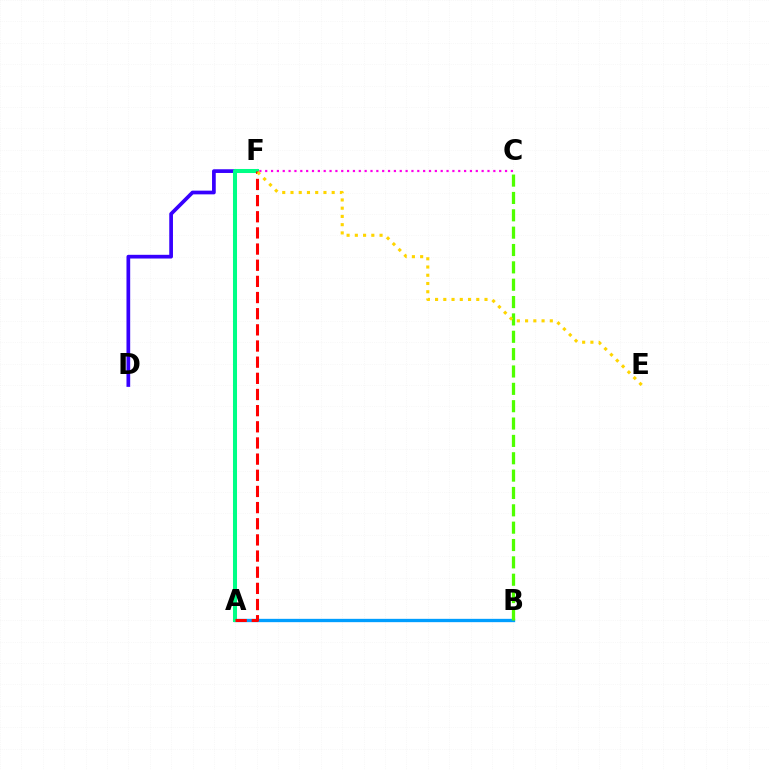{('D', 'F'): [{'color': '#3700ff', 'line_style': 'solid', 'thickness': 2.67}], ('A', 'B'): [{'color': '#009eff', 'line_style': 'solid', 'thickness': 2.39}], ('A', 'F'): [{'color': '#00ff86', 'line_style': 'solid', 'thickness': 2.91}, {'color': '#ff0000', 'line_style': 'dashed', 'thickness': 2.2}], ('B', 'C'): [{'color': '#4fff00', 'line_style': 'dashed', 'thickness': 2.36}], ('C', 'F'): [{'color': '#ff00ed', 'line_style': 'dotted', 'thickness': 1.59}], ('E', 'F'): [{'color': '#ffd500', 'line_style': 'dotted', 'thickness': 2.24}]}